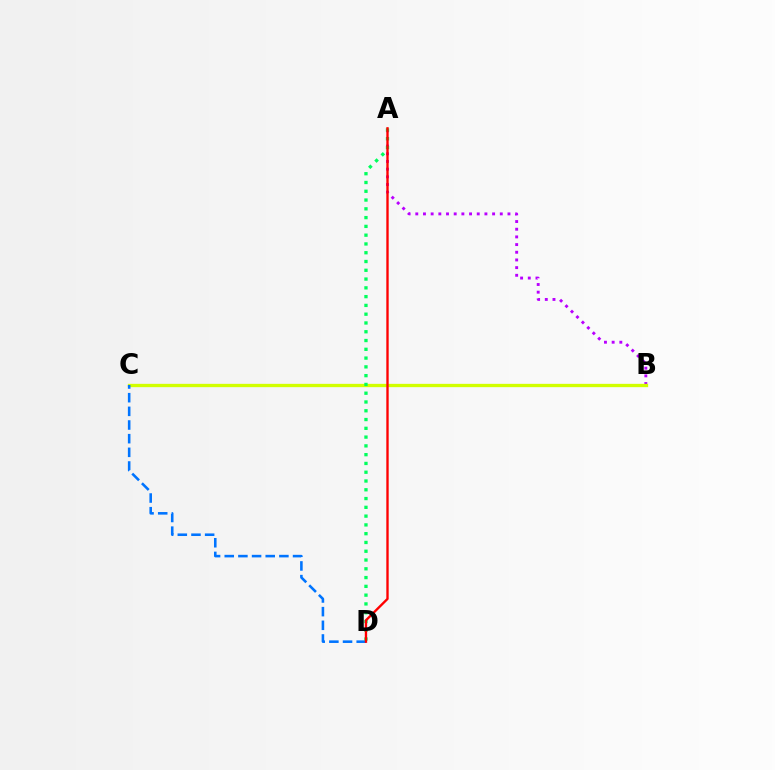{('A', 'B'): [{'color': '#b900ff', 'line_style': 'dotted', 'thickness': 2.09}], ('B', 'C'): [{'color': '#d1ff00', 'line_style': 'solid', 'thickness': 2.39}], ('C', 'D'): [{'color': '#0074ff', 'line_style': 'dashed', 'thickness': 1.86}], ('A', 'D'): [{'color': '#00ff5c', 'line_style': 'dotted', 'thickness': 2.39}, {'color': '#ff0000', 'line_style': 'solid', 'thickness': 1.7}]}